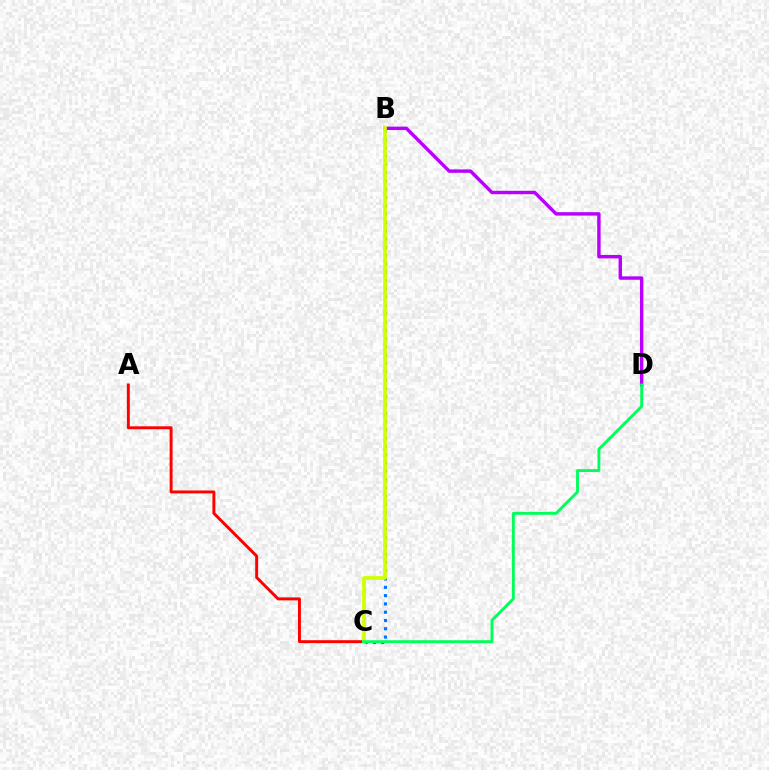{('B', 'C'): [{'color': '#0074ff', 'line_style': 'dotted', 'thickness': 2.25}, {'color': '#d1ff00', 'line_style': 'solid', 'thickness': 2.68}], ('B', 'D'): [{'color': '#b900ff', 'line_style': 'solid', 'thickness': 2.46}], ('A', 'C'): [{'color': '#ff0000', 'line_style': 'solid', 'thickness': 2.12}], ('C', 'D'): [{'color': '#00ff5c', 'line_style': 'solid', 'thickness': 2.07}]}